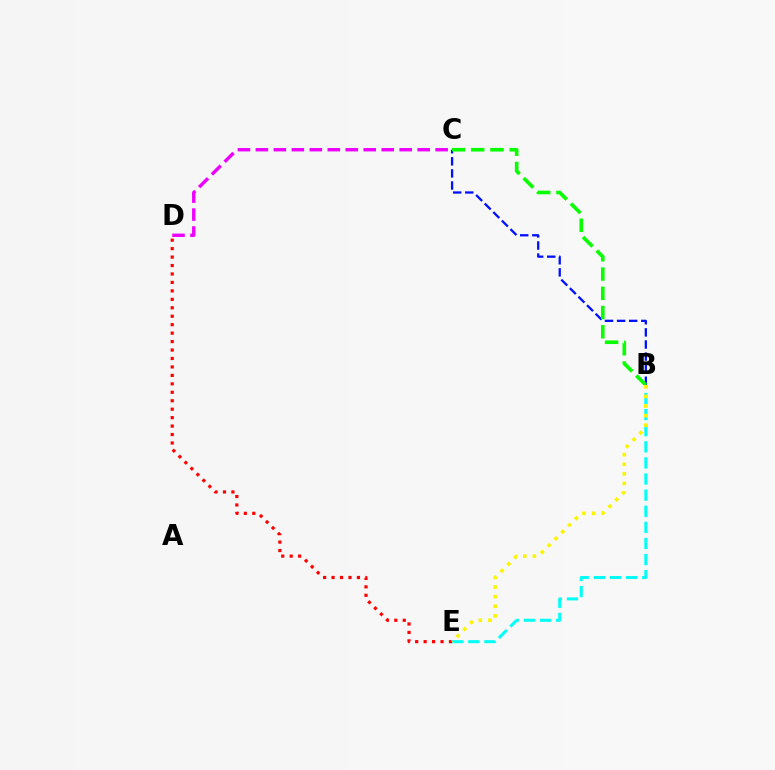{('B', 'E'): [{'color': '#00fff6', 'line_style': 'dashed', 'thickness': 2.19}, {'color': '#fcf500', 'line_style': 'dotted', 'thickness': 2.61}], ('C', 'D'): [{'color': '#ee00ff', 'line_style': 'dashed', 'thickness': 2.44}], ('D', 'E'): [{'color': '#ff0000', 'line_style': 'dotted', 'thickness': 2.3}], ('B', 'C'): [{'color': '#0010ff', 'line_style': 'dashed', 'thickness': 1.64}, {'color': '#08ff00', 'line_style': 'dashed', 'thickness': 2.61}]}